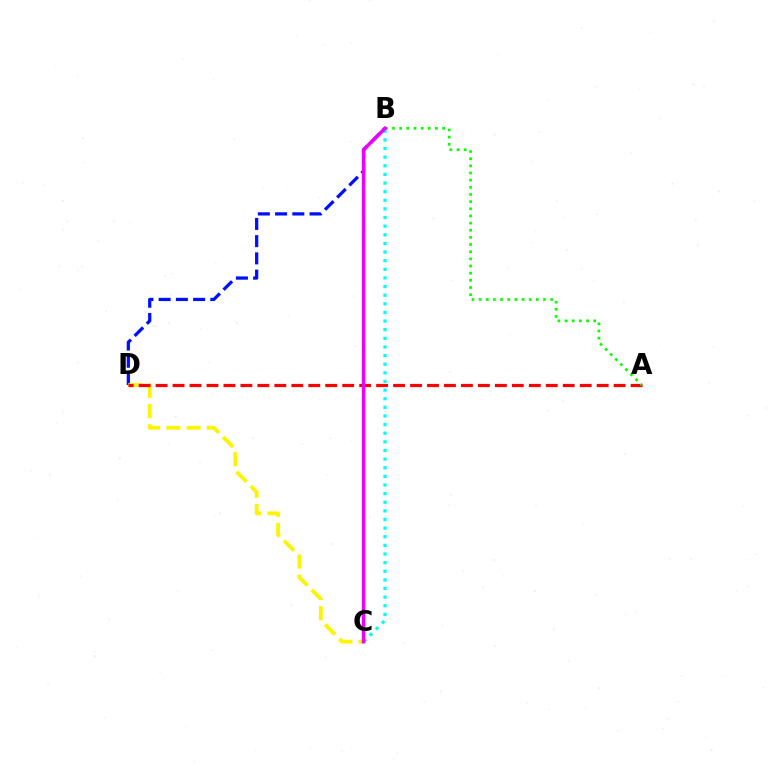{('B', 'D'): [{'color': '#0010ff', 'line_style': 'dashed', 'thickness': 2.34}], ('C', 'D'): [{'color': '#fcf500', 'line_style': 'dashed', 'thickness': 2.74}], ('A', 'D'): [{'color': '#ff0000', 'line_style': 'dashed', 'thickness': 2.3}], ('B', 'C'): [{'color': '#00fff6', 'line_style': 'dotted', 'thickness': 2.34}, {'color': '#ee00ff', 'line_style': 'solid', 'thickness': 2.55}], ('A', 'B'): [{'color': '#08ff00', 'line_style': 'dotted', 'thickness': 1.94}]}